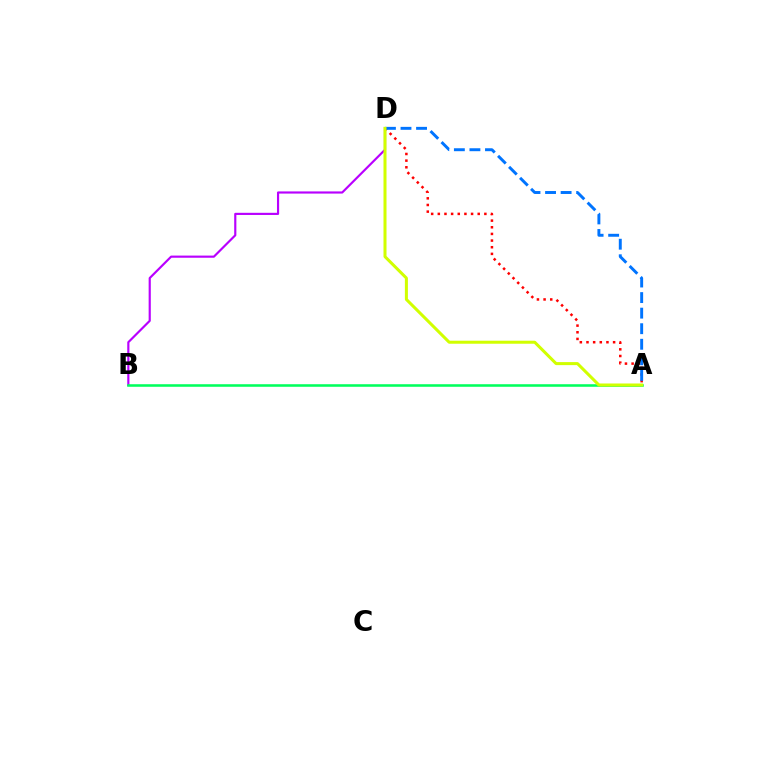{('B', 'D'): [{'color': '#b900ff', 'line_style': 'solid', 'thickness': 1.56}], ('A', 'B'): [{'color': '#00ff5c', 'line_style': 'solid', 'thickness': 1.84}], ('A', 'D'): [{'color': '#ff0000', 'line_style': 'dotted', 'thickness': 1.81}, {'color': '#0074ff', 'line_style': 'dashed', 'thickness': 2.11}, {'color': '#d1ff00', 'line_style': 'solid', 'thickness': 2.18}]}